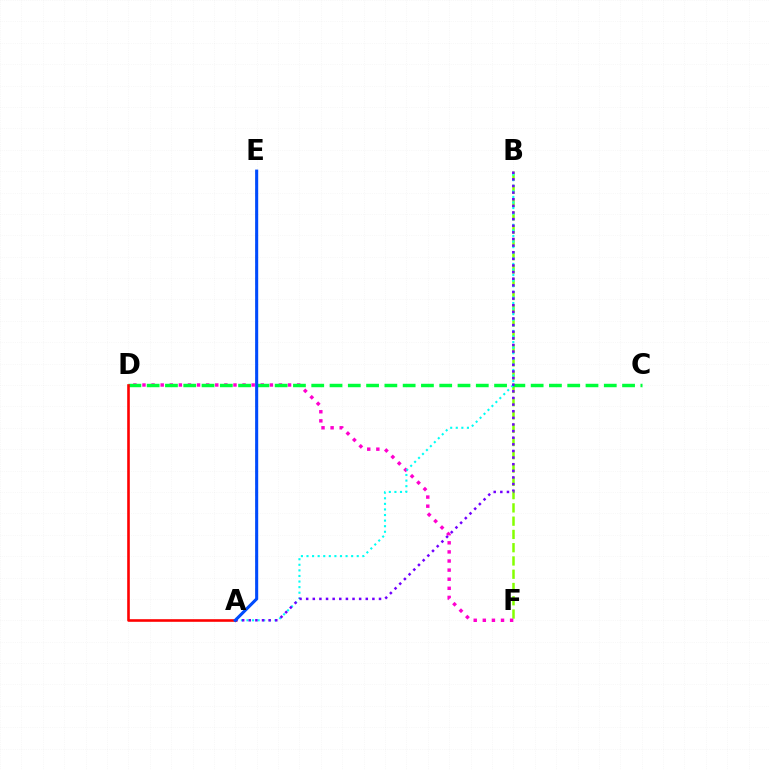{('B', 'F'): [{'color': '#84ff00', 'line_style': 'dashed', 'thickness': 1.8}], ('D', 'F'): [{'color': '#ff00cf', 'line_style': 'dotted', 'thickness': 2.47}], ('C', 'D'): [{'color': '#00ff39', 'line_style': 'dashed', 'thickness': 2.48}], ('A', 'B'): [{'color': '#00fff6', 'line_style': 'dotted', 'thickness': 1.52}, {'color': '#7200ff', 'line_style': 'dotted', 'thickness': 1.8}], ('A', 'D'): [{'color': '#ff0000', 'line_style': 'solid', 'thickness': 1.88}], ('A', 'E'): [{'color': '#ffbd00', 'line_style': 'dashed', 'thickness': 1.51}, {'color': '#004bff', 'line_style': 'solid', 'thickness': 2.21}]}